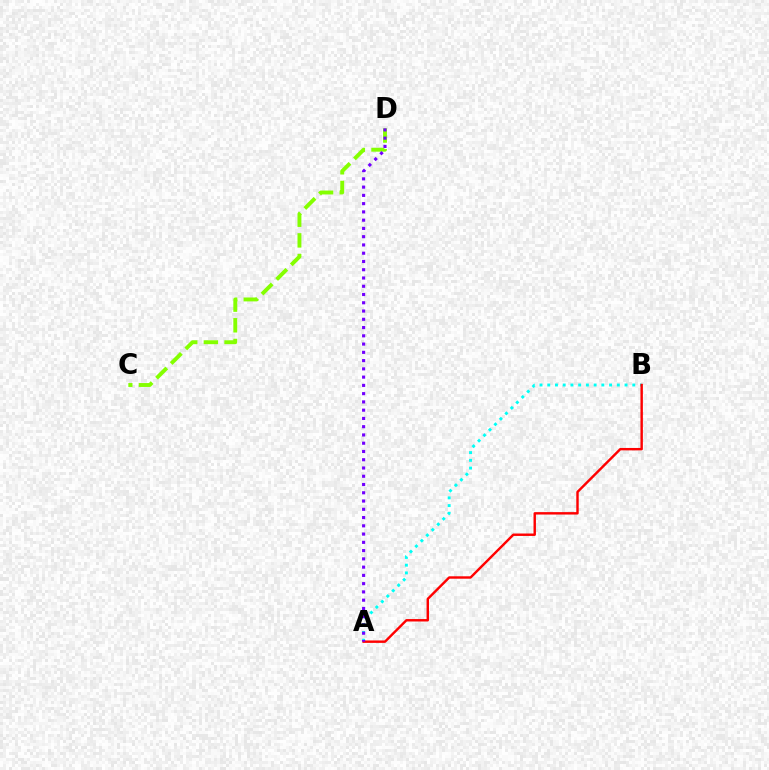{('A', 'B'): [{'color': '#00fff6', 'line_style': 'dotted', 'thickness': 2.1}, {'color': '#ff0000', 'line_style': 'solid', 'thickness': 1.74}], ('C', 'D'): [{'color': '#84ff00', 'line_style': 'dashed', 'thickness': 2.81}], ('A', 'D'): [{'color': '#7200ff', 'line_style': 'dotted', 'thickness': 2.24}]}